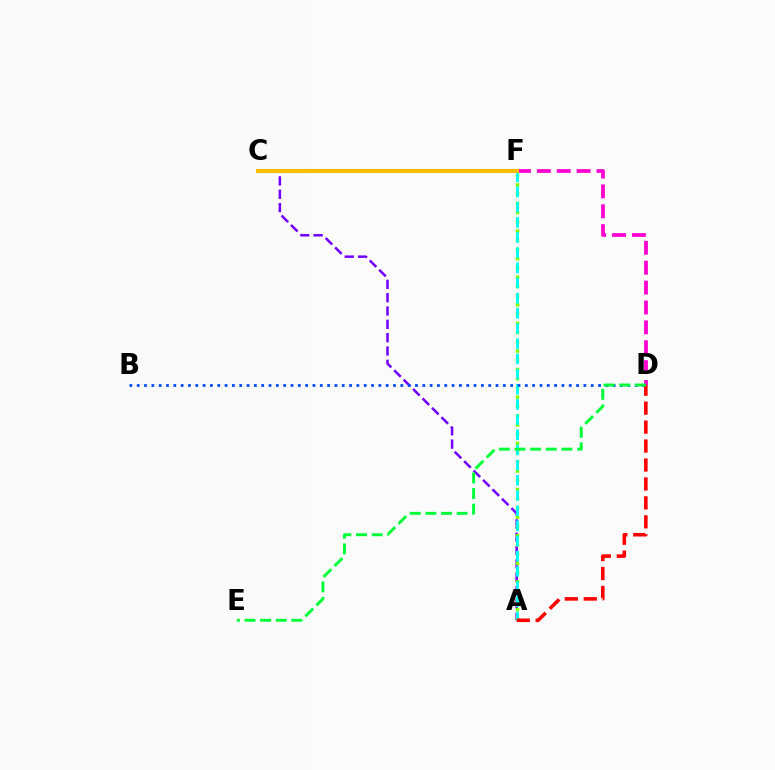{('A', 'C'): [{'color': '#7200ff', 'line_style': 'dashed', 'thickness': 1.81}], ('A', 'F'): [{'color': '#84ff00', 'line_style': 'dotted', 'thickness': 2.51}, {'color': '#00fff6', 'line_style': 'dashed', 'thickness': 2.06}], ('B', 'D'): [{'color': '#004bff', 'line_style': 'dotted', 'thickness': 1.99}], ('A', 'D'): [{'color': '#ff0000', 'line_style': 'dashed', 'thickness': 2.57}], ('D', 'F'): [{'color': '#ff00cf', 'line_style': 'dashed', 'thickness': 2.7}], ('C', 'F'): [{'color': '#ffbd00', 'line_style': 'solid', 'thickness': 2.93}], ('D', 'E'): [{'color': '#00ff39', 'line_style': 'dashed', 'thickness': 2.12}]}